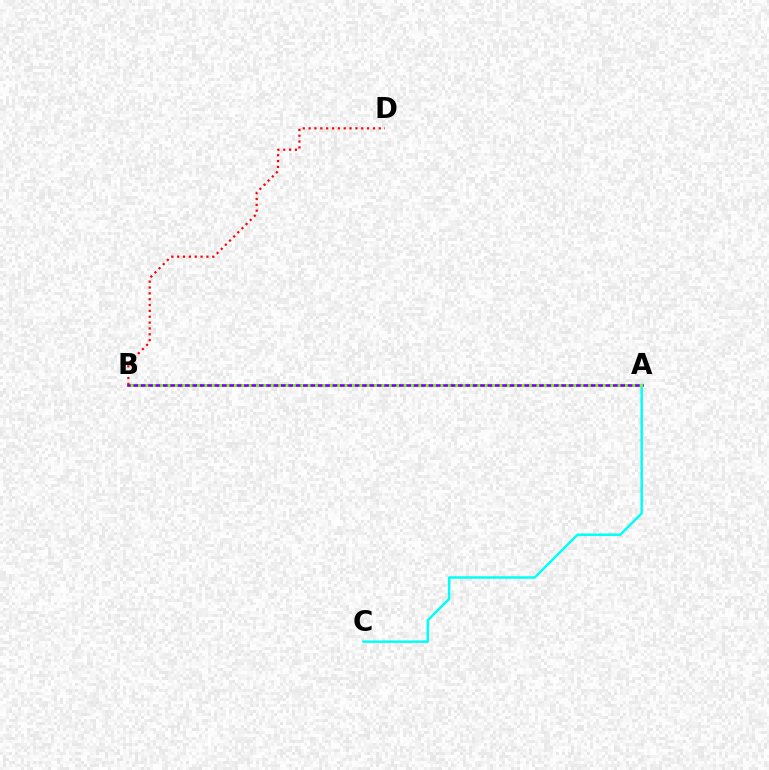{('A', 'B'): [{'color': '#7200ff', 'line_style': 'solid', 'thickness': 1.9}, {'color': '#84ff00', 'line_style': 'dotted', 'thickness': 2.0}], ('A', 'C'): [{'color': '#00fff6', 'line_style': 'solid', 'thickness': 1.78}], ('B', 'D'): [{'color': '#ff0000', 'line_style': 'dotted', 'thickness': 1.59}]}